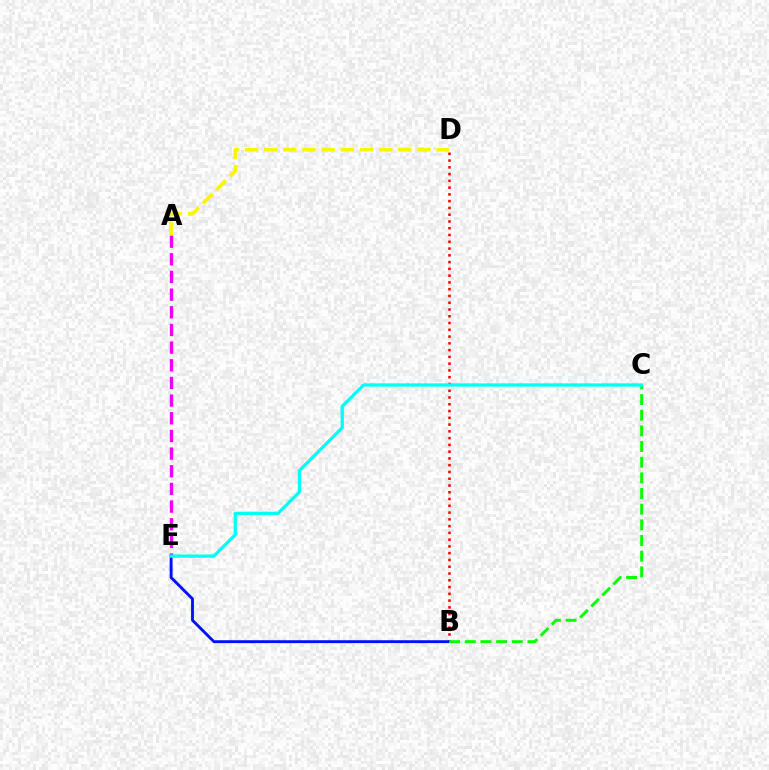{('A', 'E'): [{'color': '#ee00ff', 'line_style': 'dashed', 'thickness': 2.4}], ('A', 'D'): [{'color': '#fcf500', 'line_style': 'dashed', 'thickness': 2.6}], ('B', 'D'): [{'color': '#ff0000', 'line_style': 'dotted', 'thickness': 1.84}], ('B', 'E'): [{'color': '#0010ff', 'line_style': 'solid', 'thickness': 2.08}], ('B', 'C'): [{'color': '#08ff00', 'line_style': 'dashed', 'thickness': 2.13}], ('C', 'E'): [{'color': '#00fff6', 'line_style': 'solid', 'thickness': 2.37}]}